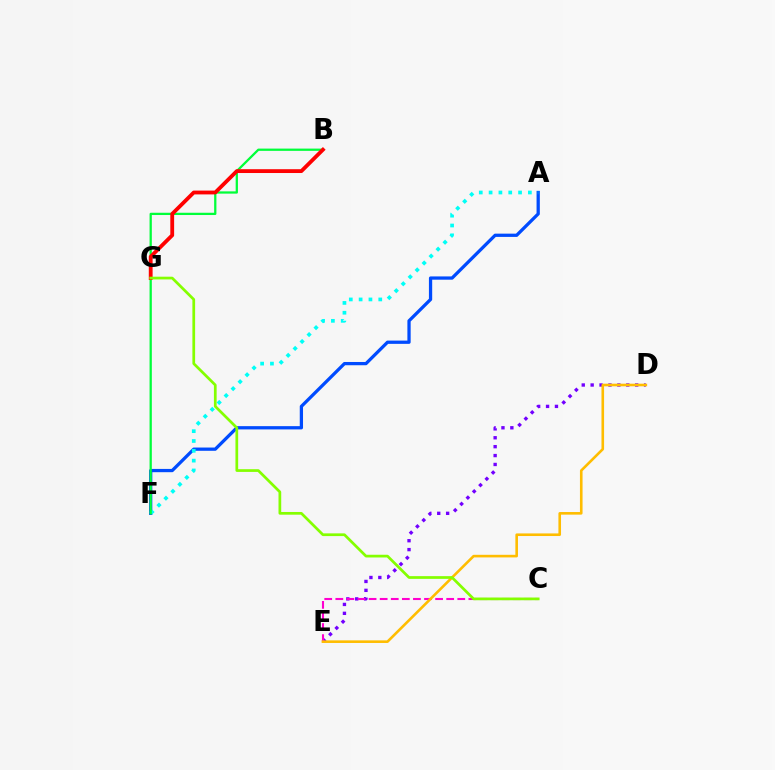{('A', 'F'): [{'color': '#004bff', 'line_style': 'solid', 'thickness': 2.35}, {'color': '#00fff6', 'line_style': 'dotted', 'thickness': 2.67}], ('D', 'E'): [{'color': '#7200ff', 'line_style': 'dotted', 'thickness': 2.42}, {'color': '#ffbd00', 'line_style': 'solid', 'thickness': 1.88}], ('C', 'E'): [{'color': '#ff00cf', 'line_style': 'dashed', 'thickness': 1.51}], ('B', 'F'): [{'color': '#00ff39', 'line_style': 'solid', 'thickness': 1.63}], ('B', 'G'): [{'color': '#ff0000', 'line_style': 'solid', 'thickness': 2.74}], ('C', 'G'): [{'color': '#84ff00', 'line_style': 'solid', 'thickness': 1.96}]}